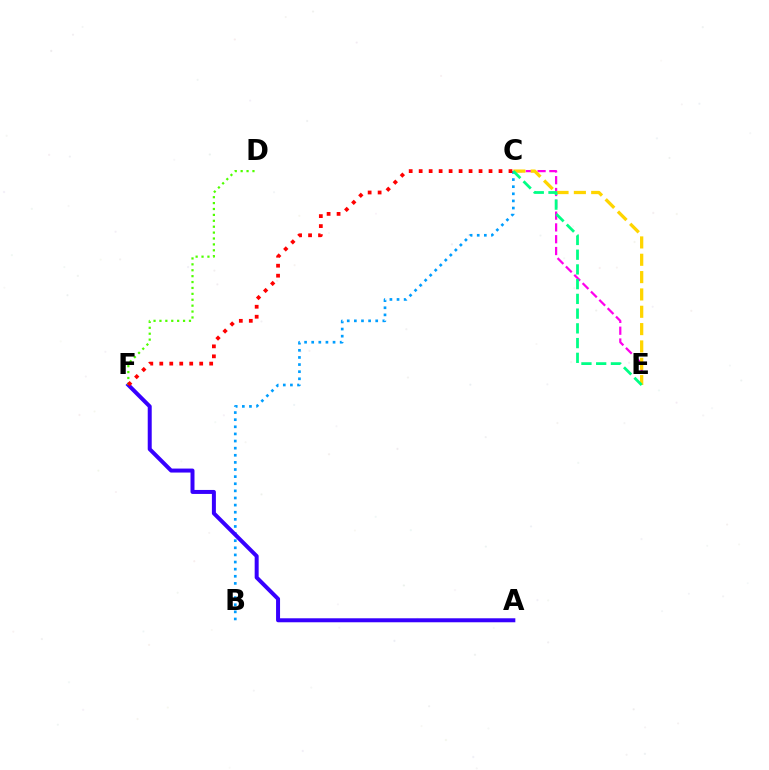{('C', 'E'): [{'color': '#ff00ed', 'line_style': 'dashed', 'thickness': 1.6}, {'color': '#ffd500', 'line_style': 'dashed', 'thickness': 2.35}, {'color': '#00ff86', 'line_style': 'dashed', 'thickness': 2.0}], ('B', 'C'): [{'color': '#009eff', 'line_style': 'dotted', 'thickness': 1.93}], ('A', 'F'): [{'color': '#3700ff', 'line_style': 'solid', 'thickness': 2.87}], ('D', 'F'): [{'color': '#4fff00', 'line_style': 'dotted', 'thickness': 1.6}], ('C', 'F'): [{'color': '#ff0000', 'line_style': 'dotted', 'thickness': 2.71}]}